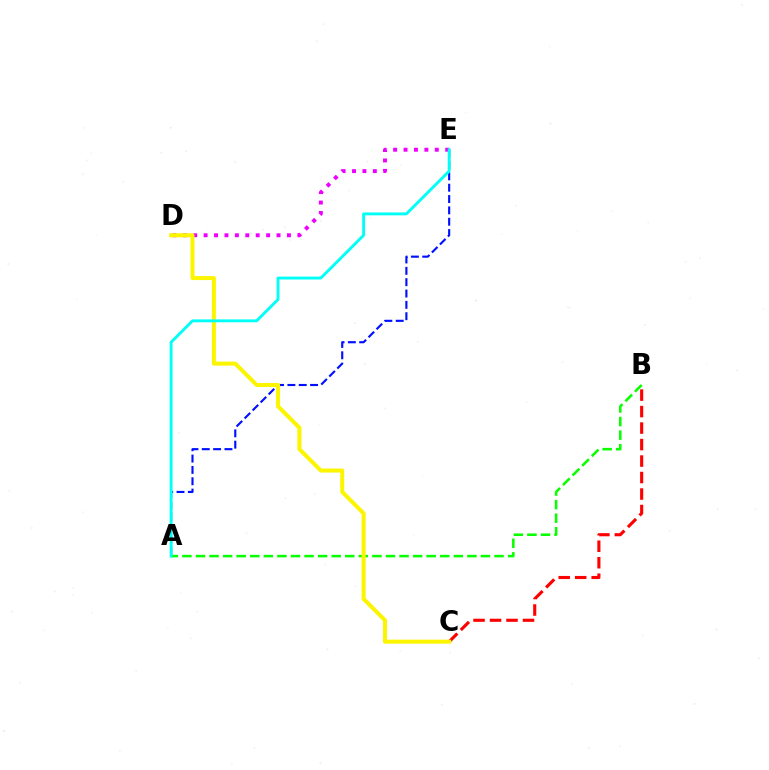{('A', 'B'): [{'color': '#08ff00', 'line_style': 'dashed', 'thickness': 1.84}], ('A', 'E'): [{'color': '#0010ff', 'line_style': 'dashed', 'thickness': 1.54}, {'color': '#00fff6', 'line_style': 'solid', 'thickness': 2.08}], ('D', 'E'): [{'color': '#ee00ff', 'line_style': 'dotted', 'thickness': 2.83}], ('B', 'C'): [{'color': '#ff0000', 'line_style': 'dashed', 'thickness': 2.24}], ('C', 'D'): [{'color': '#fcf500', 'line_style': 'solid', 'thickness': 2.89}]}